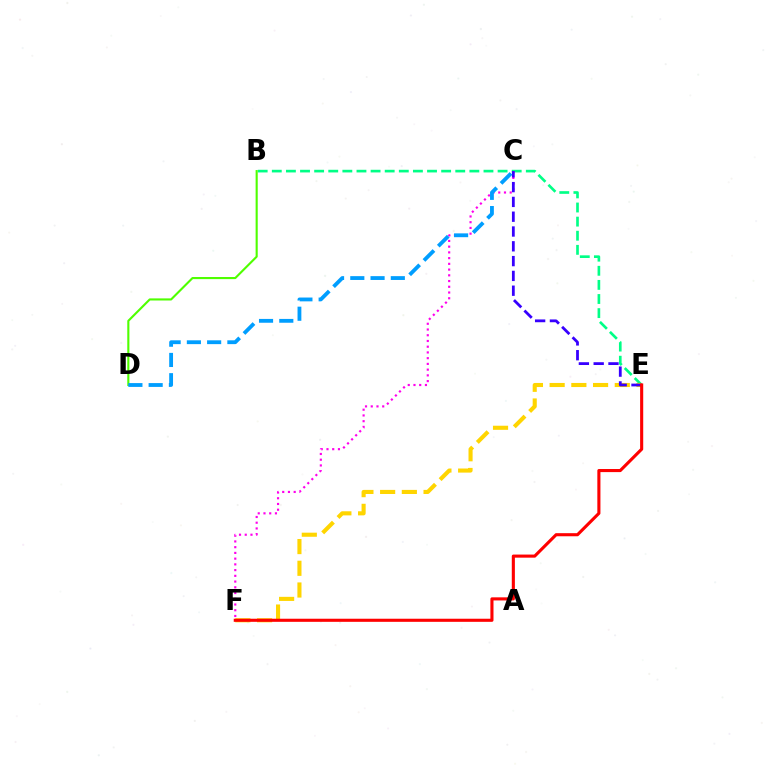{('B', 'E'): [{'color': '#00ff86', 'line_style': 'dashed', 'thickness': 1.92}], ('B', 'D'): [{'color': '#4fff00', 'line_style': 'solid', 'thickness': 1.52}], ('E', 'F'): [{'color': '#ffd500', 'line_style': 'dashed', 'thickness': 2.95}, {'color': '#ff0000', 'line_style': 'solid', 'thickness': 2.23}], ('C', 'F'): [{'color': '#ff00ed', 'line_style': 'dotted', 'thickness': 1.56}], ('C', 'E'): [{'color': '#3700ff', 'line_style': 'dashed', 'thickness': 2.01}], ('C', 'D'): [{'color': '#009eff', 'line_style': 'dashed', 'thickness': 2.75}]}